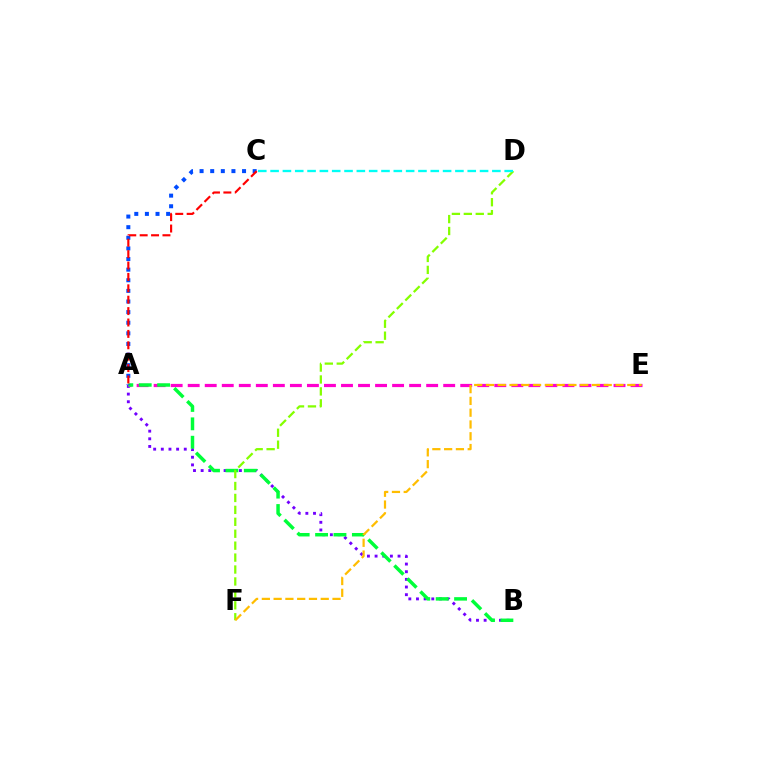{('A', 'B'): [{'color': '#7200ff', 'line_style': 'dotted', 'thickness': 2.08}, {'color': '#00ff39', 'line_style': 'dashed', 'thickness': 2.5}], ('A', 'E'): [{'color': '#ff00cf', 'line_style': 'dashed', 'thickness': 2.31}], ('D', 'F'): [{'color': '#84ff00', 'line_style': 'dashed', 'thickness': 1.62}], ('A', 'C'): [{'color': '#004bff', 'line_style': 'dotted', 'thickness': 2.88}, {'color': '#ff0000', 'line_style': 'dashed', 'thickness': 1.55}], ('E', 'F'): [{'color': '#ffbd00', 'line_style': 'dashed', 'thickness': 1.6}], ('C', 'D'): [{'color': '#00fff6', 'line_style': 'dashed', 'thickness': 1.67}]}